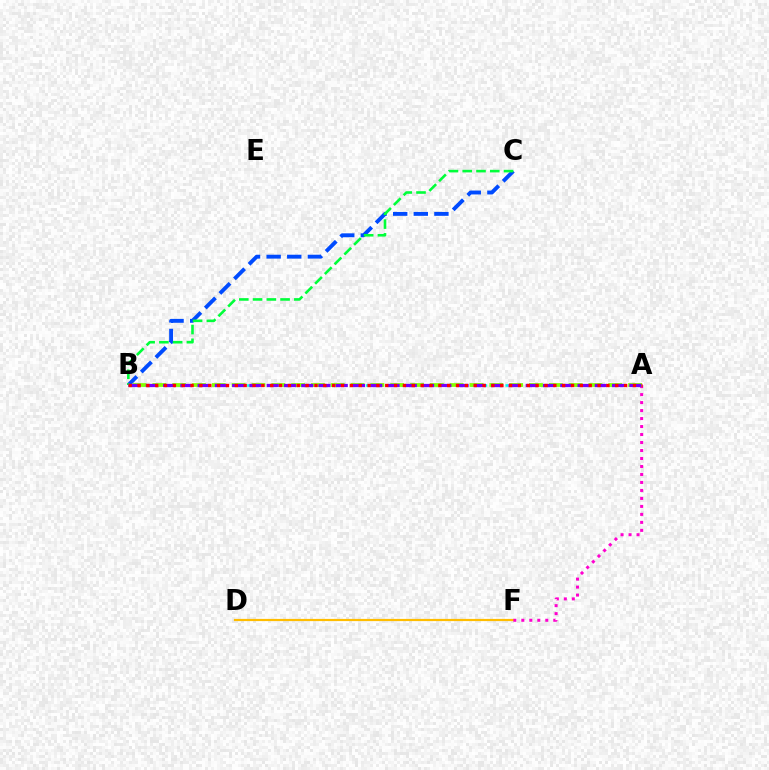{('B', 'C'): [{'color': '#004bff', 'line_style': 'dashed', 'thickness': 2.8}, {'color': '#00ff39', 'line_style': 'dashed', 'thickness': 1.87}], ('D', 'F'): [{'color': '#ffbd00', 'line_style': 'solid', 'thickness': 1.59}], ('A', 'F'): [{'color': '#ff00cf', 'line_style': 'dotted', 'thickness': 2.17}], ('A', 'B'): [{'color': '#00fff6', 'line_style': 'dotted', 'thickness': 1.9}, {'color': '#84ff00', 'line_style': 'dashed', 'thickness': 2.69}, {'color': '#7200ff', 'line_style': 'dashed', 'thickness': 2.35}, {'color': '#ff0000', 'line_style': 'dotted', 'thickness': 2.4}]}